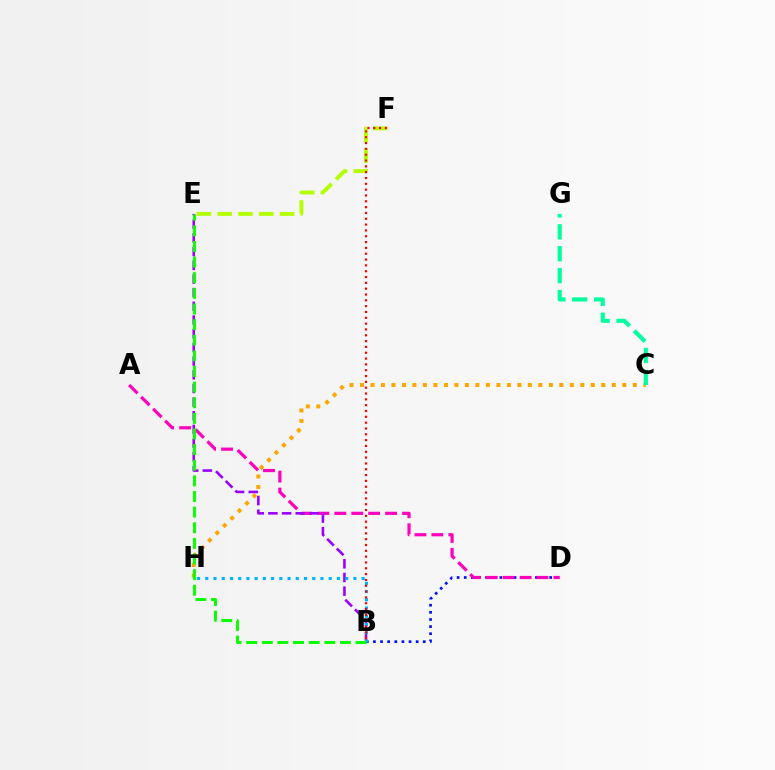{('B', 'D'): [{'color': '#0010ff', 'line_style': 'dotted', 'thickness': 1.93}], ('C', 'H'): [{'color': '#ffa500', 'line_style': 'dotted', 'thickness': 2.85}], ('A', 'D'): [{'color': '#ff00bd', 'line_style': 'dashed', 'thickness': 2.3}], ('E', 'F'): [{'color': '#b3ff00', 'line_style': 'dashed', 'thickness': 2.82}], ('B', 'E'): [{'color': '#9b00ff', 'line_style': 'dashed', 'thickness': 1.86}, {'color': '#08ff00', 'line_style': 'dashed', 'thickness': 2.12}], ('B', 'H'): [{'color': '#00b5ff', 'line_style': 'dotted', 'thickness': 2.24}], ('B', 'F'): [{'color': '#ff0000', 'line_style': 'dotted', 'thickness': 1.58}], ('C', 'G'): [{'color': '#00ff9d', 'line_style': 'dashed', 'thickness': 2.98}]}